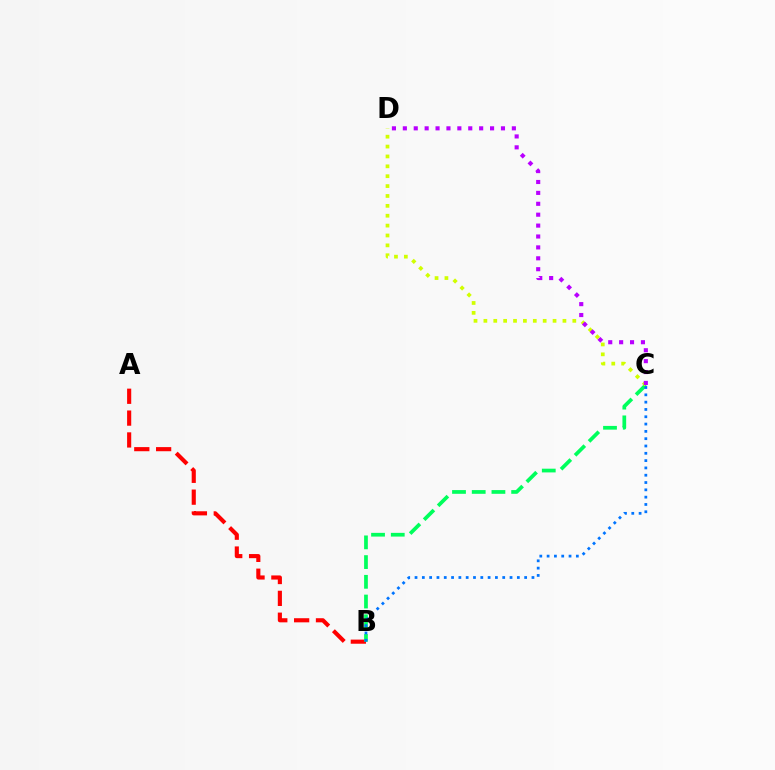{('A', 'B'): [{'color': '#ff0000', 'line_style': 'dashed', 'thickness': 2.97}], ('B', 'C'): [{'color': '#00ff5c', 'line_style': 'dashed', 'thickness': 2.68}, {'color': '#0074ff', 'line_style': 'dotted', 'thickness': 1.99}], ('C', 'D'): [{'color': '#d1ff00', 'line_style': 'dotted', 'thickness': 2.68}, {'color': '#b900ff', 'line_style': 'dotted', 'thickness': 2.96}]}